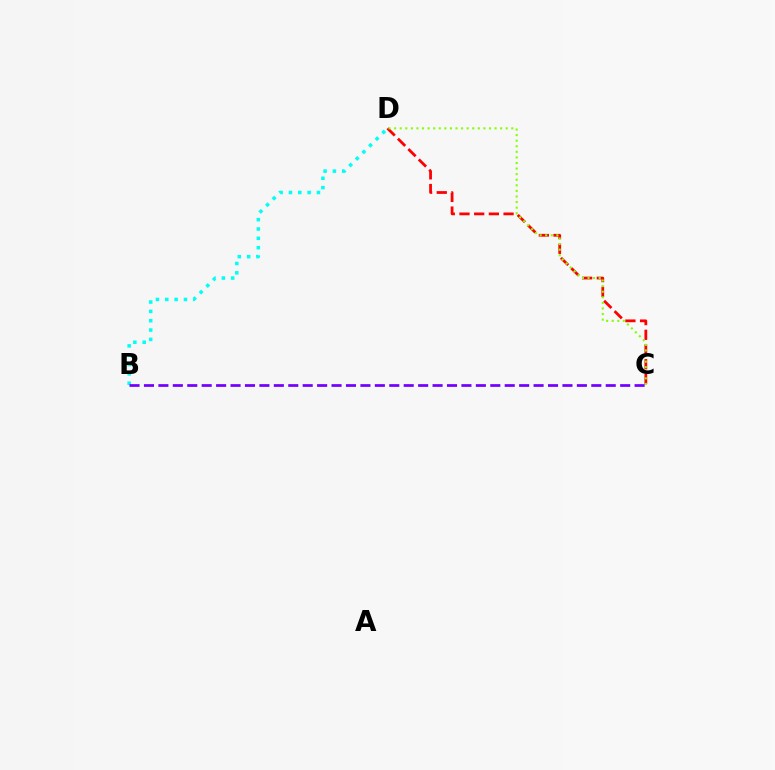{('C', 'D'): [{'color': '#ff0000', 'line_style': 'dashed', 'thickness': 2.0}, {'color': '#84ff00', 'line_style': 'dotted', 'thickness': 1.52}], ('B', 'D'): [{'color': '#00fff6', 'line_style': 'dotted', 'thickness': 2.54}], ('B', 'C'): [{'color': '#7200ff', 'line_style': 'dashed', 'thickness': 1.96}]}